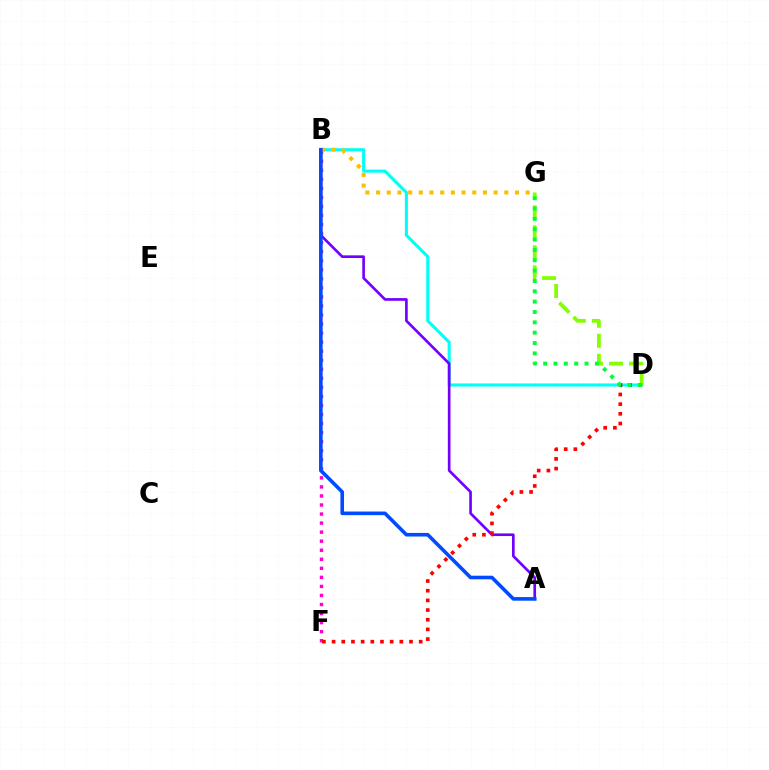{('B', 'F'): [{'color': '#ff00cf', 'line_style': 'dotted', 'thickness': 2.46}], ('B', 'D'): [{'color': '#00fff6', 'line_style': 'solid', 'thickness': 2.22}], ('A', 'B'): [{'color': '#7200ff', 'line_style': 'solid', 'thickness': 1.91}, {'color': '#004bff', 'line_style': 'solid', 'thickness': 2.59}], ('B', 'G'): [{'color': '#ffbd00', 'line_style': 'dotted', 'thickness': 2.9}], ('D', 'G'): [{'color': '#84ff00', 'line_style': 'dashed', 'thickness': 2.72}, {'color': '#00ff39', 'line_style': 'dotted', 'thickness': 2.81}], ('D', 'F'): [{'color': '#ff0000', 'line_style': 'dotted', 'thickness': 2.63}]}